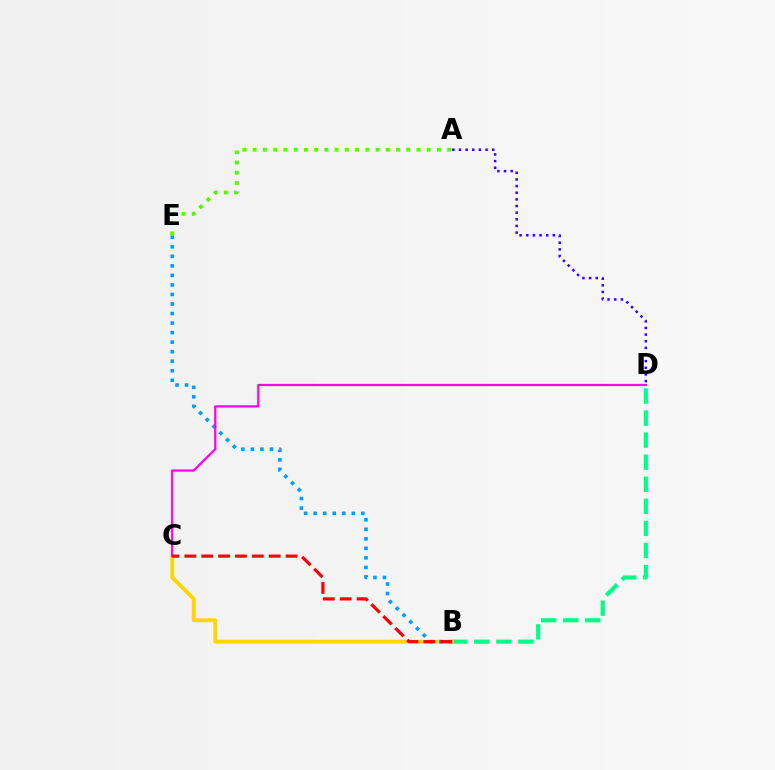{('B', 'D'): [{'color': '#00ff86', 'line_style': 'dashed', 'thickness': 3.0}], ('A', 'E'): [{'color': '#4fff00', 'line_style': 'dotted', 'thickness': 2.78}], ('B', 'C'): [{'color': '#ffd500', 'line_style': 'solid', 'thickness': 2.77}, {'color': '#ff0000', 'line_style': 'dashed', 'thickness': 2.29}], ('B', 'E'): [{'color': '#009eff', 'line_style': 'dotted', 'thickness': 2.59}], ('A', 'D'): [{'color': '#3700ff', 'line_style': 'dotted', 'thickness': 1.81}], ('C', 'D'): [{'color': '#ff00ed', 'line_style': 'solid', 'thickness': 1.62}]}